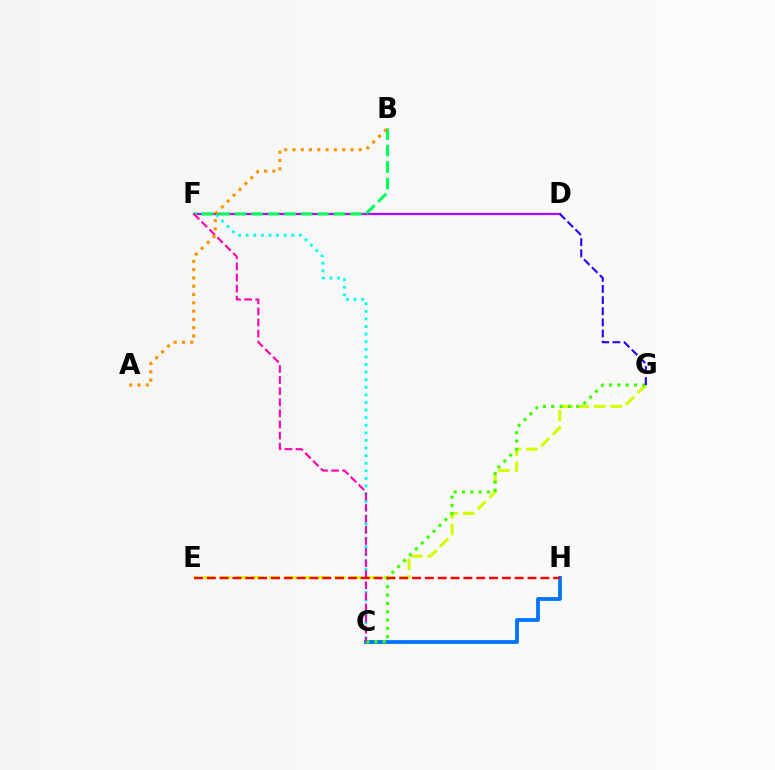{('C', 'H'): [{'color': '#0074ff', 'line_style': 'solid', 'thickness': 2.73}], ('E', 'G'): [{'color': '#d1ff00', 'line_style': 'dashed', 'thickness': 2.22}], ('D', 'F'): [{'color': '#b900ff', 'line_style': 'solid', 'thickness': 1.59}], ('C', 'G'): [{'color': '#3dff00', 'line_style': 'dotted', 'thickness': 2.26}], ('C', 'F'): [{'color': '#00fff6', 'line_style': 'dotted', 'thickness': 2.06}, {'color': '#ff00ac', 'line_style': 'dashed', 'thickness': 1.51}], ('B', 'F'): [{'color': '#00ff5c', 'line_style': 'dashed', 'thickness': 2.24}], ('A', 'B'): [{'color': '#ff9400', 'line_style': 'dotted', 'thickness': 2.25}], ('D', 'G'): [{'color': '#2500ff', 'line_style': 'dashed', 'thickness': 1.51}], ('E', 'H'): [{'color': '#ff0000', 'line_style': 'dashed', 'thickness': 1.74}]}